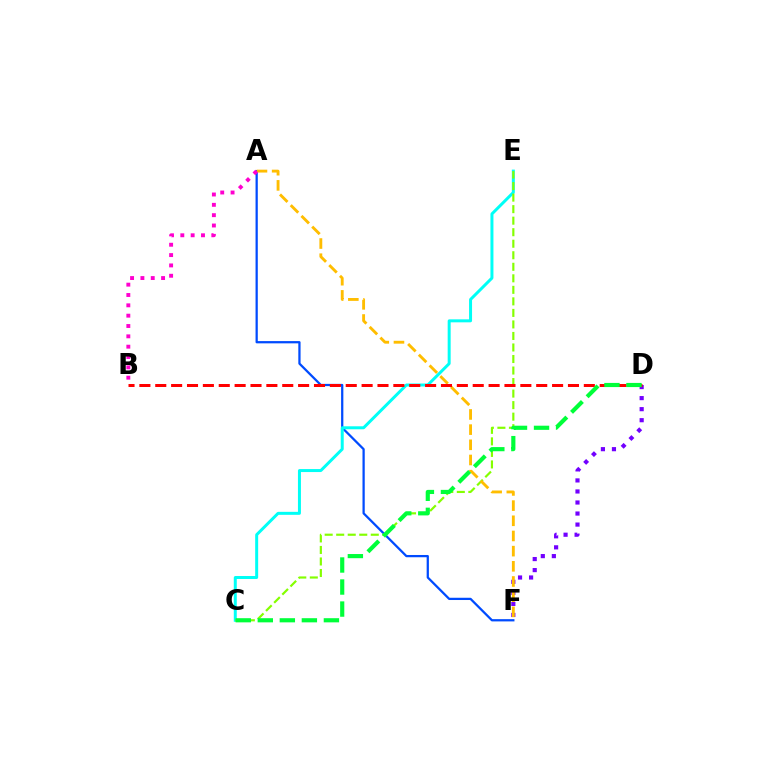{('A', 'F'): [{'color': '#004bff', 'line_style': 'solid', 'thickness': 1.62}, {'color': '#ffbd00', 'line_style': 'dashed', 'thickness': 2.06}], ('C', 'E'): [{'color': '#00fff6', 'line_style': 'solid', 'thickness': 2.15}, {'color': '#84ff00', 'line_style': 'dashed', 'thickness': 1.57}], ('D', 'F'): [{'color': '#7200ff', 'line_style': 'dotted', 'thickness': 3.0}], ('A', 'B'): [{'color': '#ff00cf', 'line_style': 'dotted', 'thickness': 2.81}], ('B', 'D'): [{'color': '#ff0000', 'line_style': 'dashed', 'thickness': 2.16}], ('C', 'D'): [{'color': '#00ff39', 'line_style': 'dashed', 'thickness': 2.99}]}